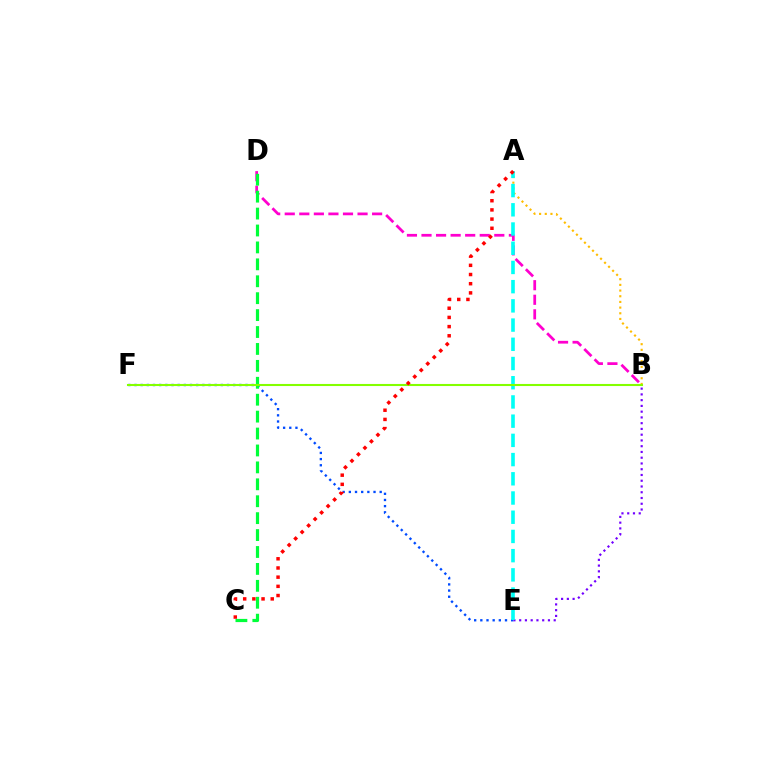{('B', 'E'): [{'color': '#7200ff', 'line_style': 'dotted', 'thickness': 1.56}], ('E', 'F'): [{'color': '#004bff', 'line_style': 'dotted', 'thickness': 1.68}], ('B', 'D'): [{'color': '#ff00cf', 'line_style': 'dashed', 'thickness': 1.98}], ('A', 'B'): [{'color': '#ffbd00', 'line_style': 'dotted', 'thickness': 1.54}], ('A', 'E'): [{'color': '#00fff6', 'line_style': 'dashed', 'thickness': 2.61}], ('C', 'D'): [{'color': '#00ff39', 'line_style': 'dashed', 'thickness': 2.3}], ('B', 'F'): [{'color': '#84ff00', 'line_style': 'solid', 'thickness': 1.5}], ('A', 'C'): [{'color': '#ff0000', 'line_style': 'dotted', 'thickness': 2.5}]}